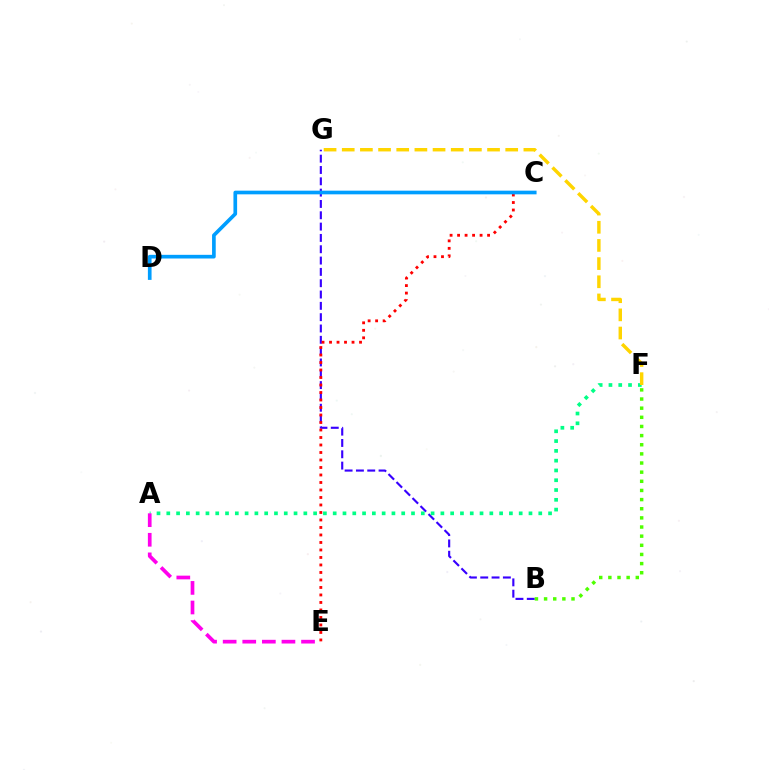{('B', 'G'): [{'color': '#3700ff', 'line_style': 'dashed', 'thickness': 1.54}], ('A', 'F'): [{'color': '#00ff86', 'line_style': 'dotted', 'thickness': 2.66}], ('A', 'E'): [{'color': '#ff00ed', 'line_style': 'dashed', 'thickness': 2.66}], ('B', 'F'): [{'color': '#4fff00', 'line_style': 'dotted', 'thickness': 2.48}], ('C', 'E'): [{'color': '#ff0000', 'line_style': 'dotted', 'thickness': 2.04}], ('C', 'D'): [{'color': '#009eff', 'line_style': 'solid', 'thickness': 2.64}], ('F', 'G'): [{'color': '#ffd500', 'line_style': 'dashed', 'thickness': 2.47}]}